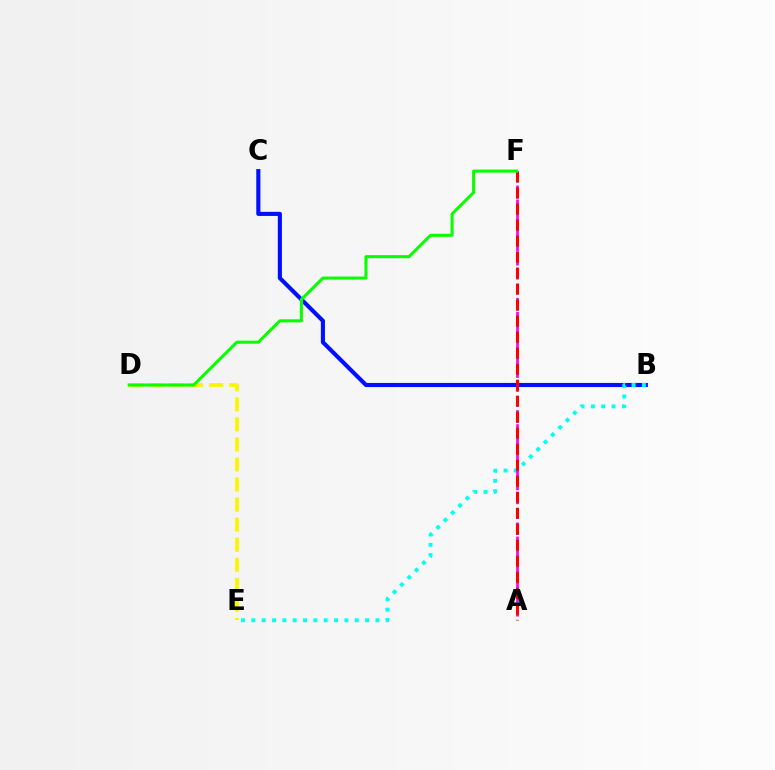{('B', 'C'): [{'color': '#0010ff', 'line_style': 'solid', 'thickness': 2.96}], ('D', 'E'): [{'color': '#fcf500', 'line_style': 'dashed', 'thickness': 2.72}], ('B', 'E'): [{'color': '#00fff6', 'line_style': 'dotted', 'thickness': 2.81}], ('A', 'F'): [{'color': '#ee00ff', 'line_style': 'dashed', 'thickness': 1.91}, {'color': '#ff0000', 'line_style': 'dashed', 'thickness': 2.18}], ('D', 'F'): [{'color': '#08ff00', 'line_style': 'solid', 'thickness': 2.2}]}